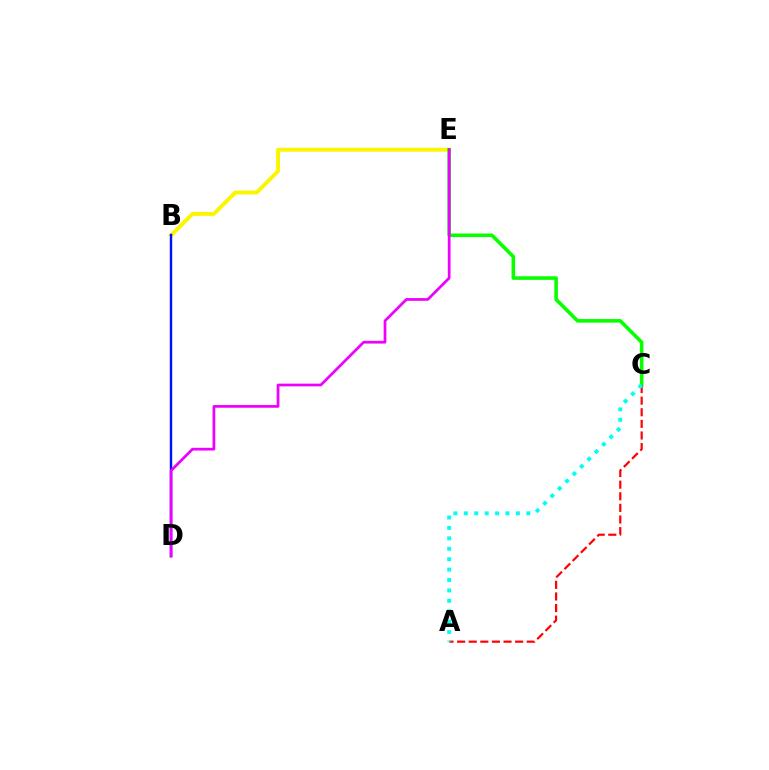{('B', 'E'): [{'color': '#fcf500', 'line_style': 'solid', 'thickness': 2.83}], ('C', 'E'): [{'color': '#08ff00', 'line_style': 'solid', 'thickness': 2.58}], ('A', 'C'): [{'color': '#ff0000', 'line_style': 'dashed', 'thickness': 1.58}, {'color': '#00fff6', 'line_style': 'dotted', 'thickness': 2.83}], ('B', 'D'): [{'color': '#0010ff', 'line_style': 'solid', 'thickness': 1.75}], ('D', 'E'): [{'color': '#ee00ff', 'line_style': 'solid', 'thickness': 1.96}]}